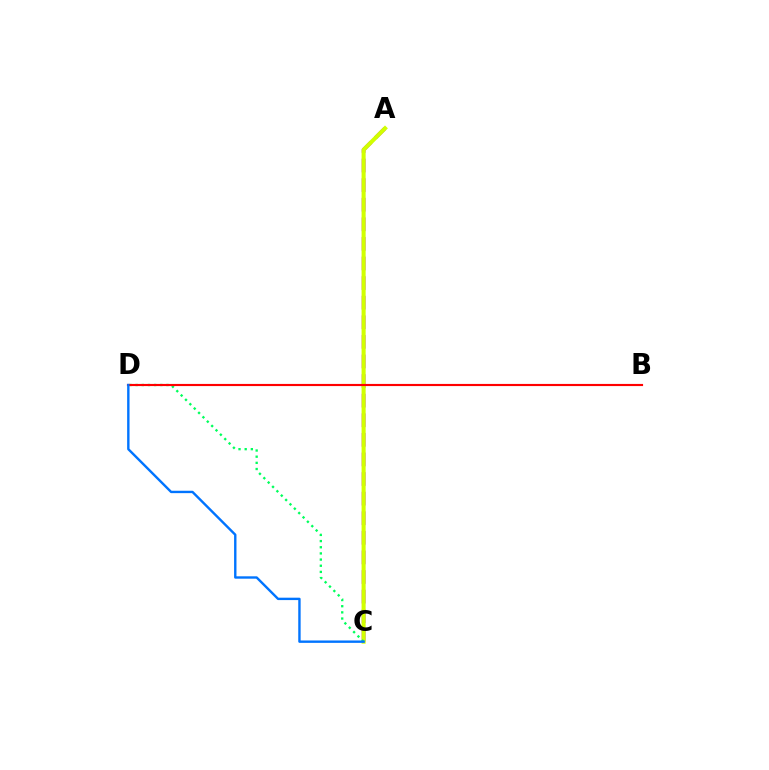{('A', 'C'): [{'color': '#b900ff', 'line_style': 'dashed', 'thickness': 2.66}, {'color': '#d1ff00', 'line_style': 'solid', 'thickness': 2.93}], ('C', 'D'): [{'color': '#00ff5c', 'line_style': 'dotted', 'thickness': 1.68}, {'color': '#0074ff', 'line_style': 'solid', 'thickness': 1.72}], ('B', 'D'): [{'color': '#ff0000', 'line_style': 'solid', 'thickness': 1.55}]}